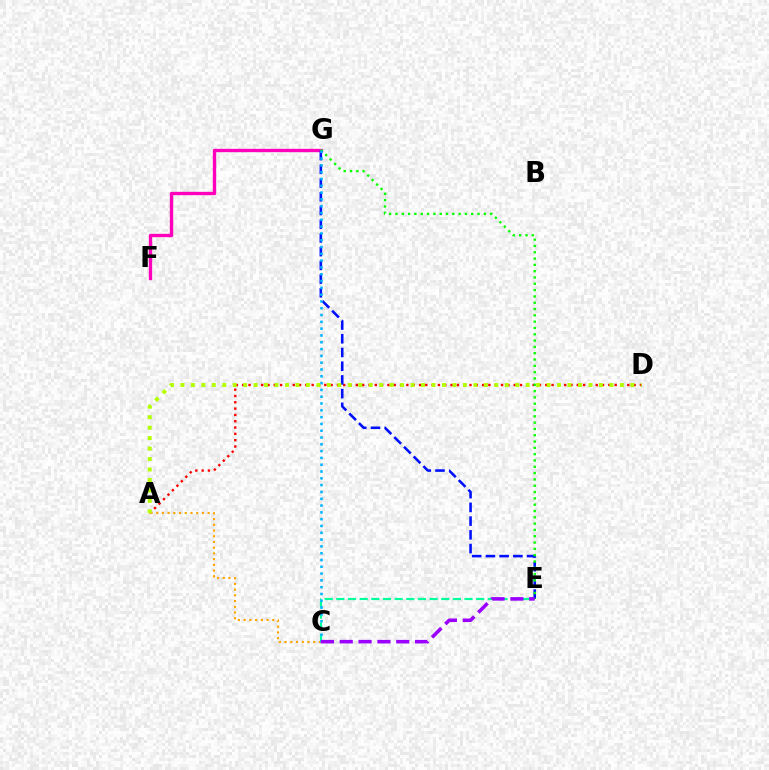{('A', 'D'): [{'color': '#ff0000', 'line_style': 'dotted', 'thickness': 1.72}, {'color': '#b3ff00', 'line_style': 'dotted', 'thickness': 2.84}], ('A', 'C'): [{'color': '#ffa500', 'line_style': 'dotted', 'thickness': 1.55}], ('C', 'E'): [{'color': '#00ff9d', 'line_style': 'dashed', 'thickness': 1.58}, {'color': '#9b00ff', 'line_style': 'dashed', 'thickness': 2.56}], ('F', 'G'): [{'color': '#ff00bd', 'line_style': 'solid', 'thickness': 2.42}], ('E', 'G'): [{'color': '#0010ff', 'line_style': 'dashed', 'thickness': 1.86}, {'color': '#08ff00', 'line_style': 'dotted', 'thickness': 1.71}], ('C', 'G'): [{'color': '#00b5ff', 'line_style': 'dotted', 'thickness': 1.85}]}